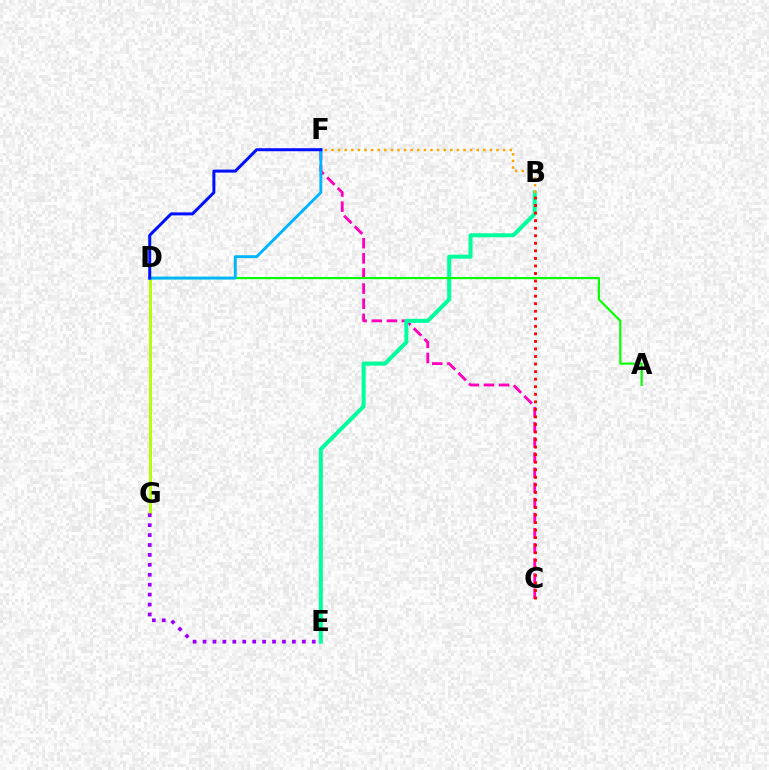{('C', 'F'): [{'color': '#ff00bd', 'line_style': 'dashed', 'thickness': 2.06}], ('D', 'G'): [{'color': '#b3ff00', 'line_style': 'solid', 'thickness': 2.08}], ('B', 'E'): [{'color': '#00ff9d', 'line_style': 'solid', 'thickness': 2.9}], ('B', 'C'): [{'color': '#ff0000', 'line_style': 'dotted', 'thickness': 2.05}], ('B', 'F'): [{'color': '#ffa500', 'line_style': 'dotted', 'thickness': 1.79}], ('A', 'D'): [{'color': '#08ff00', 'line_style': 'solid', 'thickness': 1.56}], ('D', 'F'): [{'color': '#00b5ff', 'line_style': 'solid', 'thickness': 2.09}, {'color': '#0010ff', 'line_style': 'solid', 'thickness': 2.17}], ('E', 'G'): [{'color': '#9b00ff', 'line_style': 'dotted', 'thickness': 2.7}]}